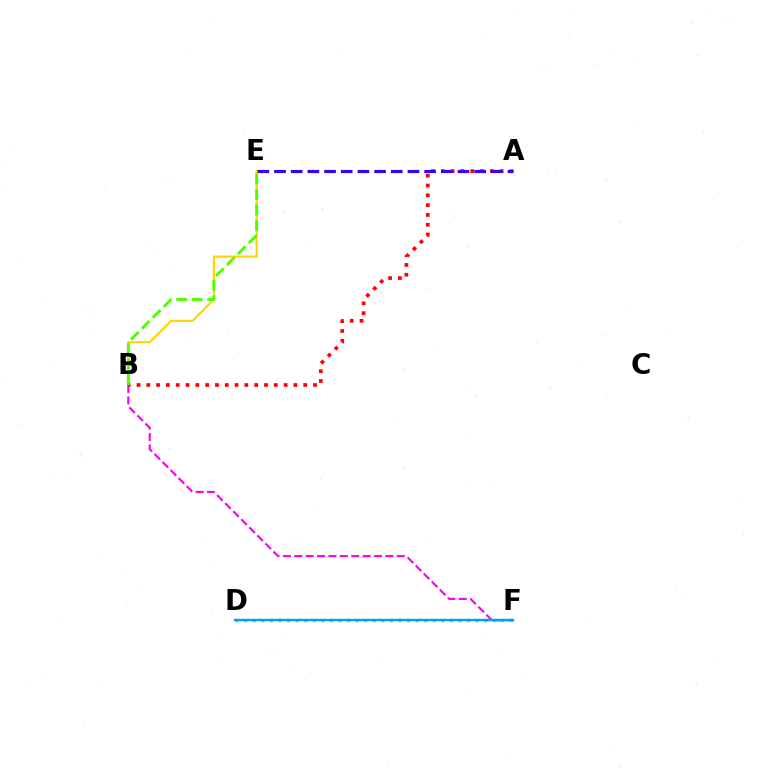{('B', 'E'): [{'color': '#ffd500', 'line_style': 'solid', 'thickness': 1.58}, {'color': '#4fff00', 'line_style': 'dashed', 'thickness': 2.1}], ('A', 'B'): [{'color': '#ff0000', 'line_style': 'dotted', 'thickness': 2.67}], ('A', 'E'): [{'color': '#3700ff', 'line_style': 'dashed', 'thickness': 2.27}], ('B', 'F'): [{'color': '#ff00ed', 'line_style': 'dashed', 'thickness': 1.55}], ('D', 'F'): [{'color': '#00ff86', 'line_style': 'dotted', 'thickness': 2.33}, {'color': '#009eff', 'line_style': 'solid', 'thickness': 1.71}]}